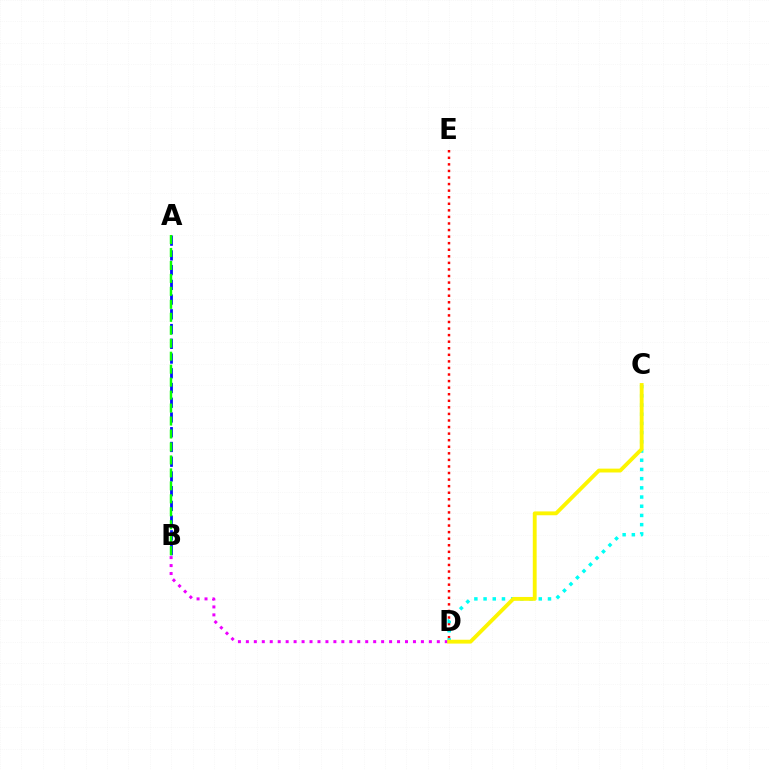{('D', 'E'): [{'color': '#ff0000', 'line_style': 'dotted', 'thickness': 1.78}], ('A', 'B'): [{'color': '#0010ff', 'line_style': 'dashed', 'thickness': 2.0}, {'color': '#08ff00', 'line_style': 'dashed', 'thickness': 1.76}], ('B', 'D'): [{'color': '#ee00ff', 'line_style': 'dotted', 'thickness': 2.16}], ('C', 'D'): [{'color': '#00fff6', 'line_style': 'dotted', 'thickness': 2.5}, {'color': '#fcf500', 'line_style': 'solid', 'thickness': 2.77}]}